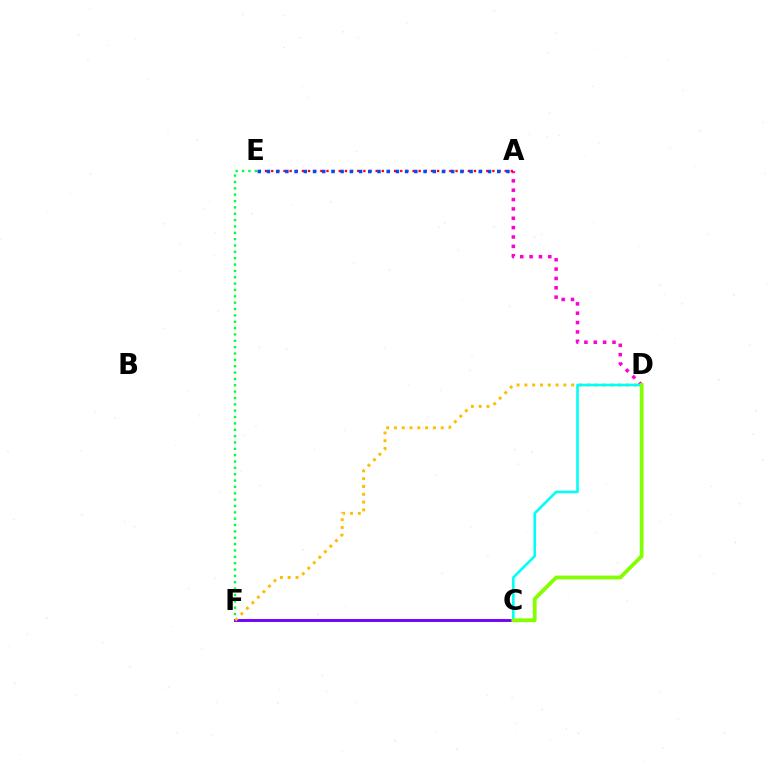{('E', 'F'): [{'color': '#00ff39', 'line_style': 'dotted', 'thickness': 1.73}], ('A', 'D'): [{'color': '#ff00cf', 'line_style': 'dotted', 'thickness': 2.54}], ('A', 'E'): [{'color': '#ff0000', 'line_style': 'dotted', 'thickness': 1.67}, {'color': '#004bff', 'line_style': 'dotted', 'thickness': 2.5}], ('C', 'F'): [{'color': '#7200ff', 'line_style': 'solid', 'thickness': 2.09}], ('D', 'F'): [{'color': '#ffbd00', 'line_style': 'dotted', 'thickness': 2.12}], ('C', 'D'): [{'color': '#00fff6', 'line_style': 'solid', 'thickness': 1.88}, {'color': '#84ff00', 'line_style': 'solid', 'thickness': 2.73}]}